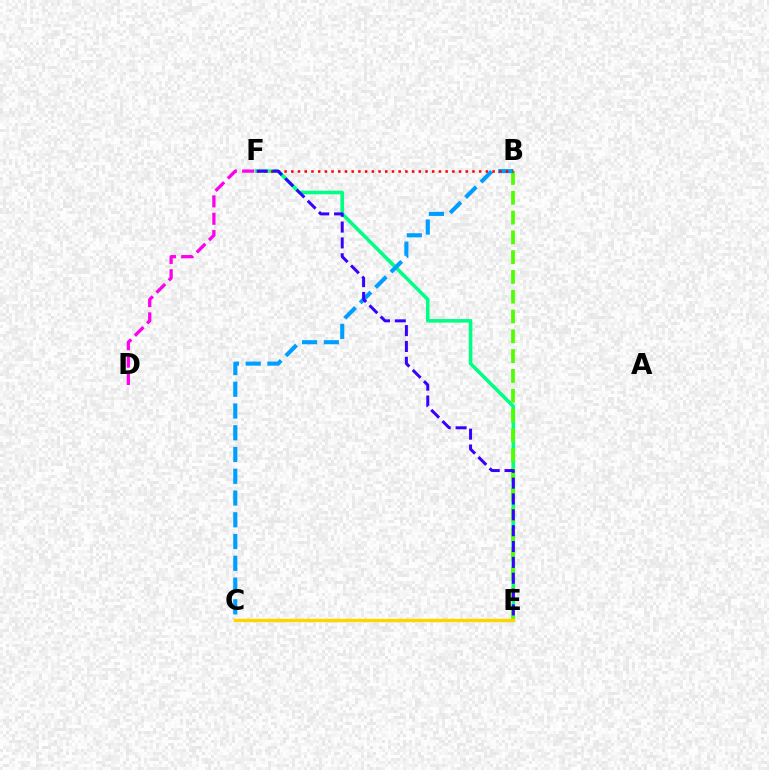{('E', 'F'): [{'color': '#00ff86', 'line_style': 'solid', 'thickness': 2.58}, {'color': '#3700ff', 'line_style': 'dashed', 'thickness': 2.15}], ('B', 'E'): [{'color': '#4fff00', 'line_style': 'dashed', 'thickness': 2.69}], ('B', 'C'): [{'color': '#009eff', 'line_style': 'dashed', 'thickness': 2.96}], ('B', 'F'): [{'color': '#ff0000', 'line_style': 'dotted', 'thickness': 1.82}], ('D', 'F'): [{'color': '#ff00ed', 'line_style': 'dashed', 'thickness': 2.36}], ('C', 'E'): [{'color': '#ffd500', 'line_style': 'solid', 'thickness': 2.46}]}